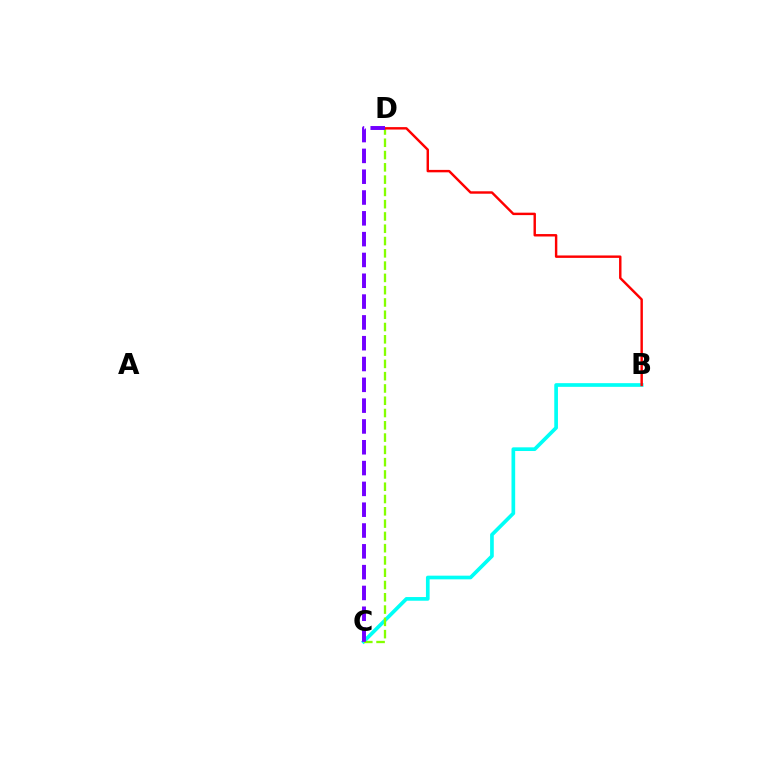{('B', 'C'): [{'color': '#00fff6', 'line_style': 'solid', 'thickness': 2.65}], ('C', 'D'): [{'color': '#84ff00', 'line_style': 'dashed', 'thickness': 1.67}, {'color': '#7200ff', 'line_style': 'dashed', 'thickness': 2.83}], ('B', 'D'): [{'color': '#ff0000', 'line_style': 'solid', 'thickness': 1.75}]}